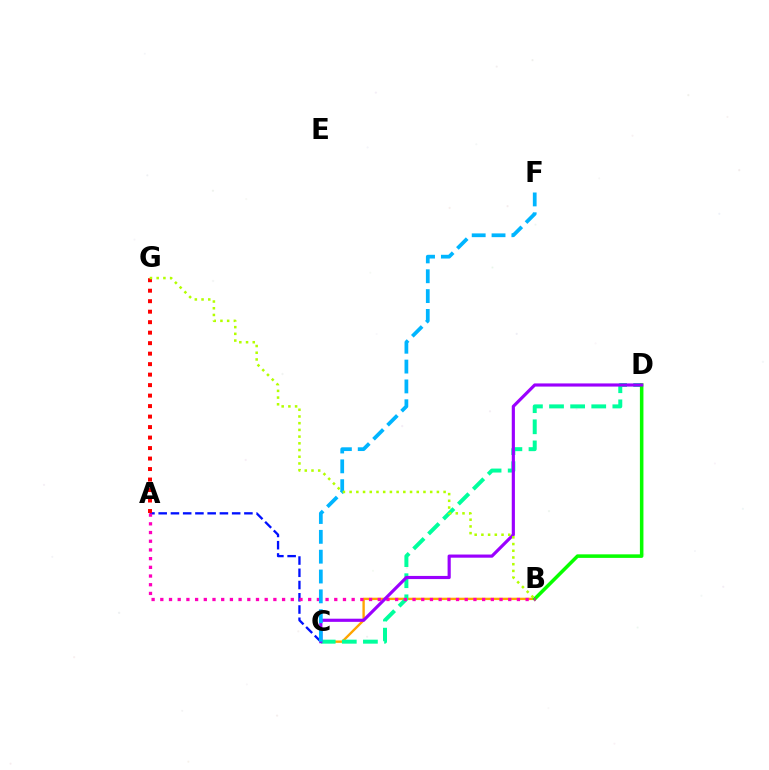{('A', 'C'): [{'color': '#0010ff', 'line_style': 'dashed', 'thickness': 1.66}], ('B', 'C'): [{'color': '#ffa500', 'line_style': 'solid', 'thickness': 1.7}], ('C', 'D'): [{'color': '#00ff9d', 'line_style': 'dashed', 'thickness': 2.87}, {'color': '#9b00ff', 'line_style': 'solid', 'thickness': 2.27}], ('B', 'D'): [{'color': '#08ff00', 'line_style': 'solid', 'thickness': 2.55}], ('A', 'G'): [{'color': '#ff0000', 'line_style': 'dotted', 'thickness': 2.85}], ('A', 'B'): [{'color': '#ff00bd', 'line_style': 'dotted', 'thickness': 2.36}], ('C', 'F'): [{'color': '#00b5ff', 'line_style': 'dashed', 'thickness': 2.7}], ('B', 'G'): [{'color': '#b3ff00', 'line_style': 'dotted', 'thickness': 1.82}]}